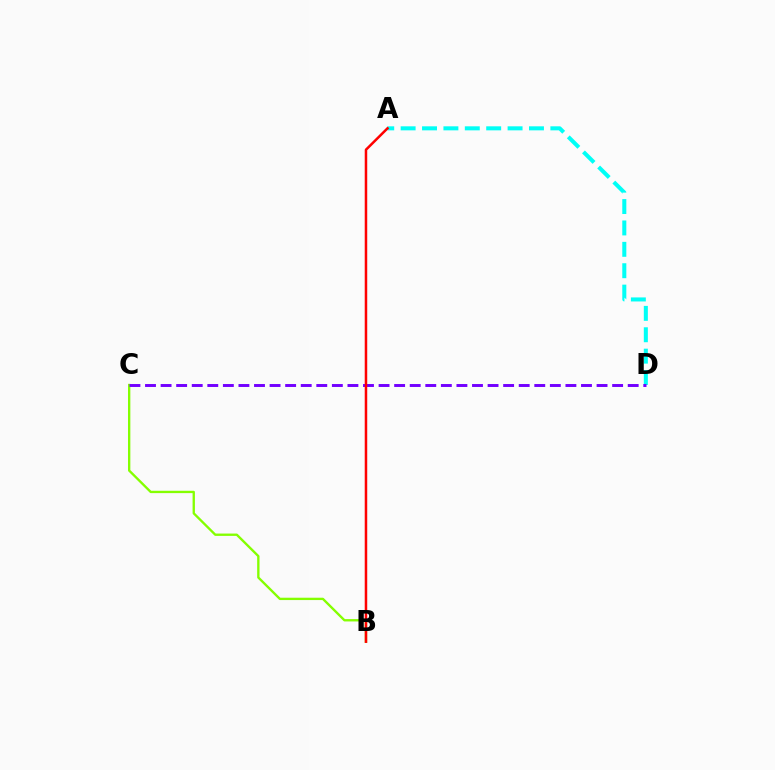{('A', 'D'): [{'color': '#00fff6', 'line_style': 'dashed', 'thickness': 2.91}], ('B', 'C'): [{'color': '#84ff00', 'line_style': 'solid', 'thickness': 1.69}], ('C', 'D'): [{'color': '#7200ff', 'line_style': 'dashed', 'thickness': 2.12}], ('A', 'B'): [{'color': '#ff0000', 'line_style': 'solid', 'thickness': 1.81}]}